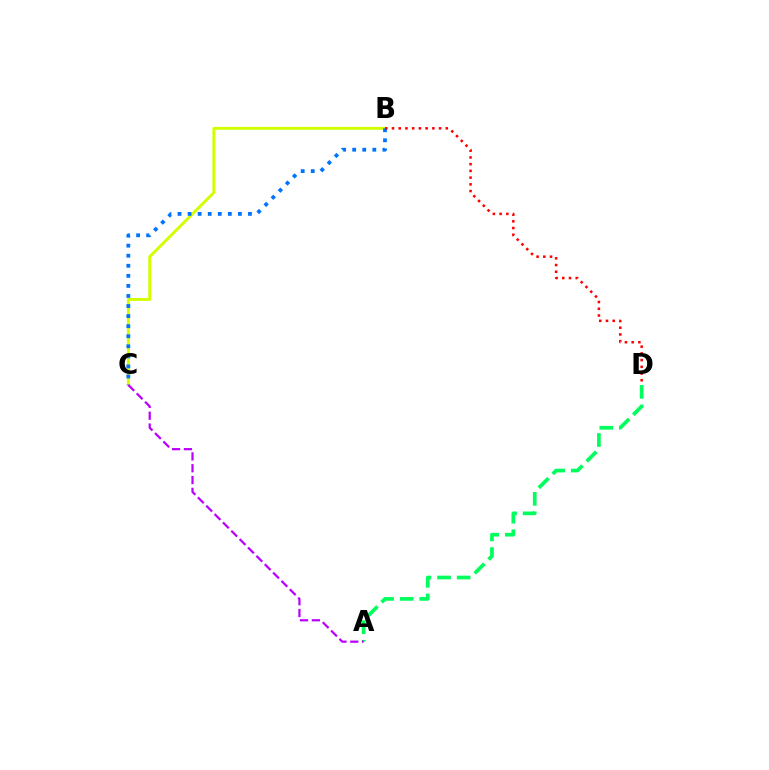{('B', 'C'): [{'color': '#d1ff00', 'line_style': 'solid', 'thickness': 2.1}, {'color': '#0074ff', 'line_style': 'dotted', 'thickness': 2.73}], ('A', 'D'): [{'color': '#00ff5c', 'line_style': 'dashed', 'thickness': 2.66}], ('A', 'C'): [{'color': '#b900ff', 'line_style': 'dashed', 'thickness': 1.61}], ('B', 'D'): [{'color': '#ff0000', 'line_style': 'dotted', 'thickness': 1.83}]}